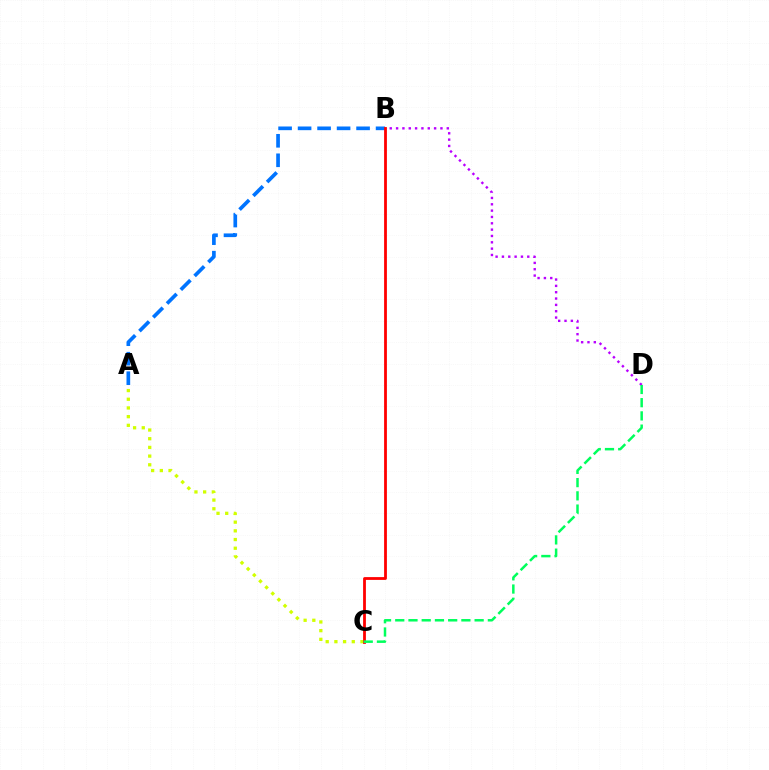{('B', 'D'): [{'color': '#b900ff', 'line_style': 'dotted', 'thickness': 1.72}], ('A', 'C'): [{'color': '#d1ff00', 'line_style': 'dotted', 'thickness': 2.36}], ('A', 'B'): [{'color': '#0074ff', 'line_style': 'dashed', 'thickness': 2.65}], ('B', 'C'): [{'color': '#ff0000', 'line_style': 'solid', 'thickness': 2.02}], ('C', 'D'): [{'color': '#00ff5c', 'line_style': 'dashed', 'thickness': 1.8}]}